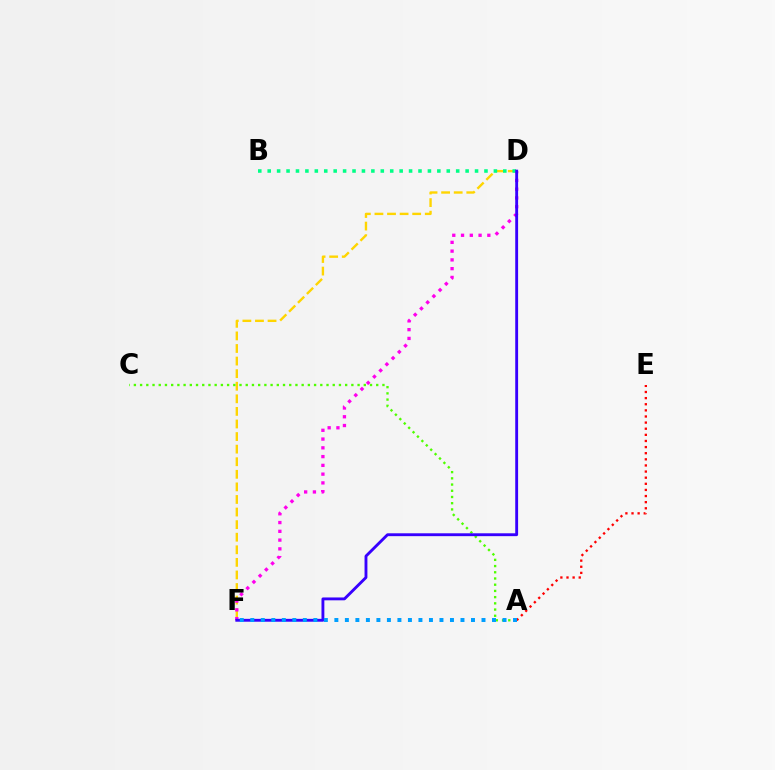{('A', 'E'): [{'color': '#ff0000', 'line_style': 'dotted', 'thickness': 1.66}], ('D', 'F'): [{'color': '#ffd500', 'line_style': 'dashed', 'thickness': 1.71}, {'color': '#ff00ed', 'line_style': 'dotted', 'thickness': 2.38}, {'color': '#3700ff', 'line_style': 'solid', 'thickness': 2.06}], ('A', 'C'): [{'color': '#4fff00', 'line_style': 'dotted', 'thickness': 1.69}], ('B', 'D'): [{'color': '#00ff86', 'line_style': 'dotted', 'thickness': 2.56}], ('A', 'F'): [{'color': '#009eff', 'line_style': 'dotted', 'thickness': 2.86}]}